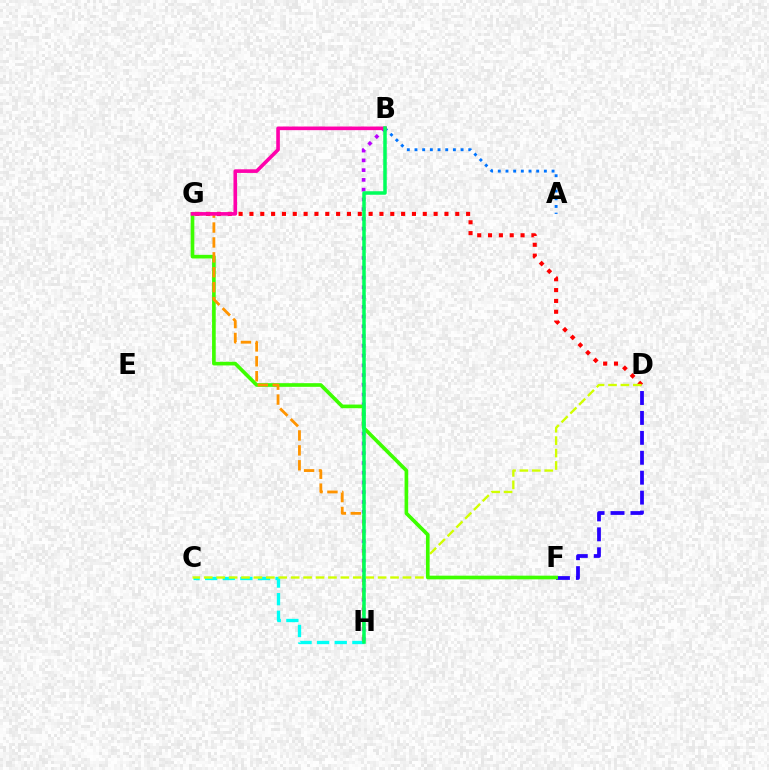{('B', 'H'): [{'color': '#b900ff', 'line_style': 'dotted', 'thickness': 2.65}, {'color': '#00ff5c', 'line_style': 'solid', 'thickness': 2.52}], ('D', 'G'): [{'color': '#ff0000', 'line_style': 'dotted', 'thickness': 2.94}], ('D', 'F'): [{'color': '#2500ff', 'line_style': 'dashed', 'thickness': 2.71}], ('C', 'H'): [{'color': '#00fff6', 'line_style': 'dashed', 'thickness': 2.39}], ('A', 'B'): [{'color': '#0074ff', 'line_style': 'dotted', 'thickness': 2.09}], ('C', 'D'): [{'color': '#d1ff00', 'line_style': 'dashed', 'thickness': 1.69}], ('F', 'G'): [{'color': '#3dff00', 'line_style': 'solid', 'thickness': 2.63}], ('G', 'H'): [{'color': '#ff9400', 'line_style': 'dashed', 'thickness': 2.03}], ('B', 'G'): [{'color': '#ff00ac', 'line_style': 'solid', 'thickness': 2.61}]}